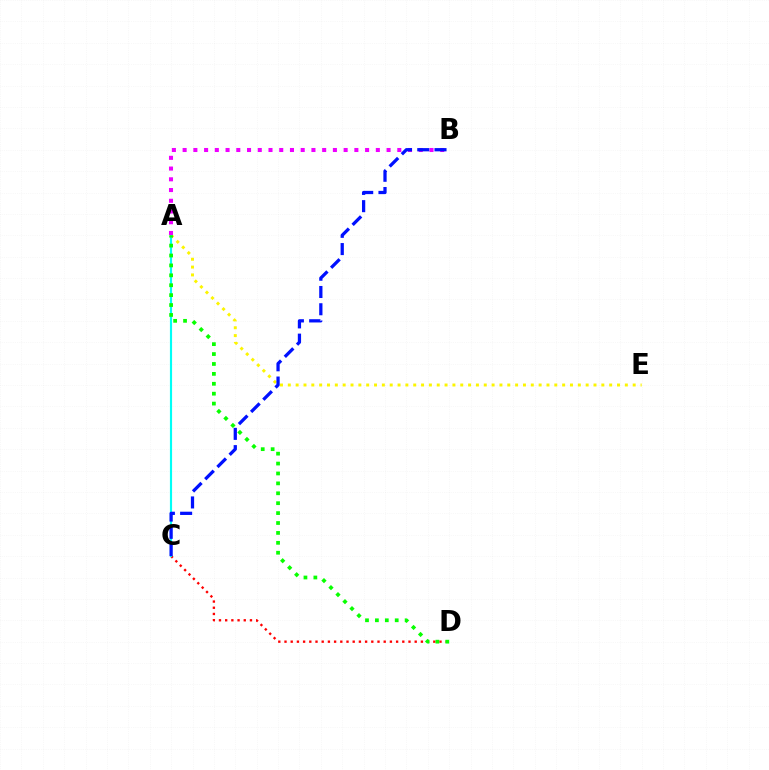{('C', 'D'): [{'color': '#ff0000', 'line_style': 'dotted', 'thickness': 1.68}], ('A', 'E'): [{'color': '#fcf500', 'line_style': 'dotted', 'thickness': 2.13}], ('A', 'C'): [{'color': '#00fff6', 'line_style': 'solid', 'thickness': 1.55}], ('A', 'B'): [{'color': '#ee00ff', 'line_style': 'dotted', 'thickness': 2.92}], ('A', 'D'): [{'color': '#08ff00', 'line_style': 'dotted', 'thickness': 2.69}], ('B', 'C'): [{'color': '#0010ff', 'line_style': 'dashed', 'thickness': 2.34}]}